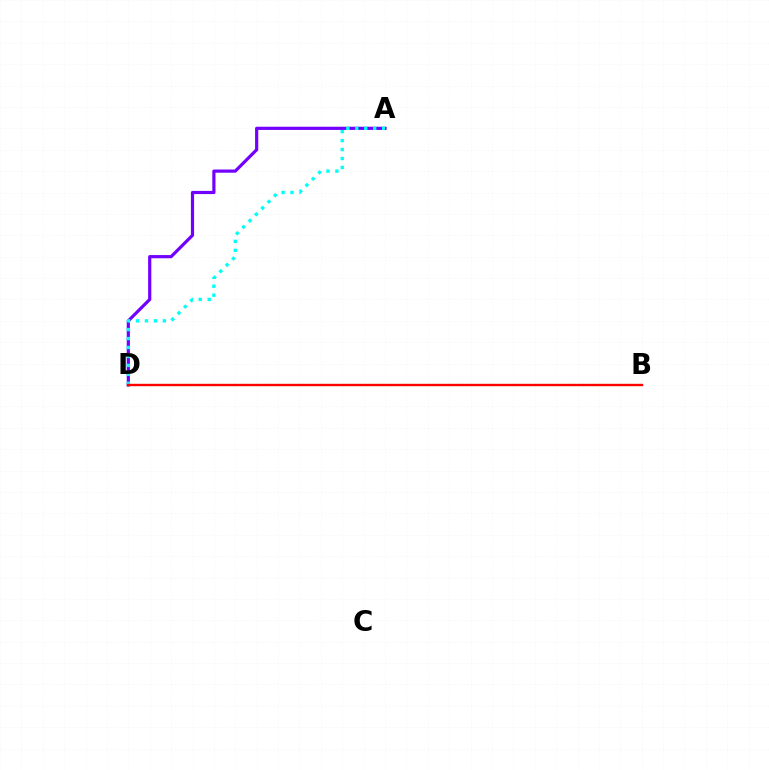{('A', 'D'): [{'color': '#7200ff', 'line_style': 'solid', 'thickness': 2.3}, {'color': '#00fff6', 'line_style': 'dotted', 'thickness': 2.43}], ('B', 'D'): [{'color': '#84ff00', 'line_style': 'dashed', 'thickness': 1.53}, {'color': '#ff0000', 'line_style': 'solid', 'thickness': 1.71}]}